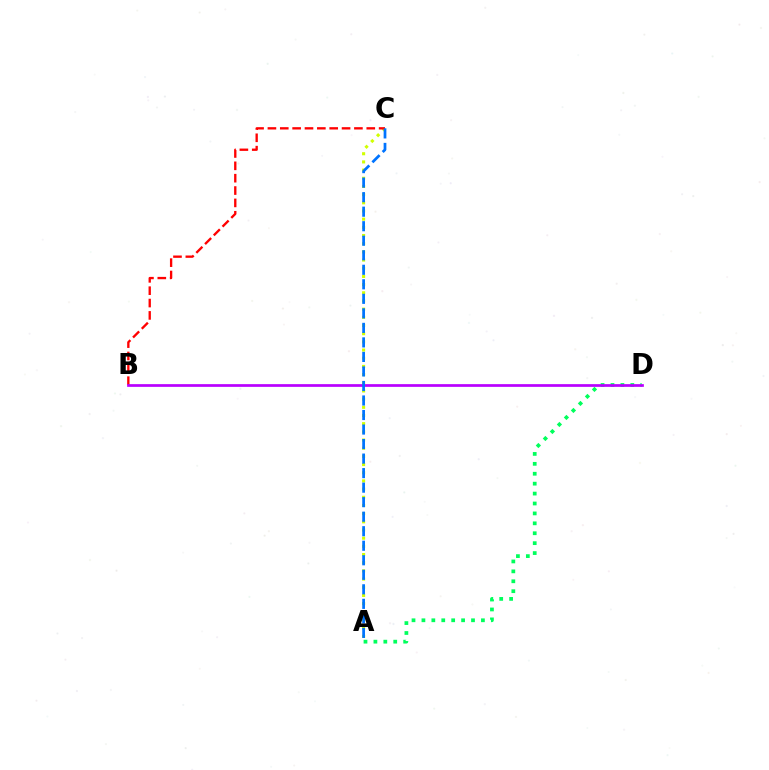{('A', 'C'): [{'color': '#d1ff00', 'line_style': 'dotted', 'thickness': 2.22}, {'color': '#0074ff', 'line_style': 'dashed', 'thickness': 1.97}], ('B', 'C'): [{'color': '#ff0000', 'line_style': 'dashed', 'thickness': 1.68}], ('A', 'D'): [{'color': '#00ff5c', 'line_style': 'dotted', 'thickness': 2.69}], ('B', 'D'): [{'color': '#b900ff', 'line_style': 'solid', 'thickness': 1.96}]}